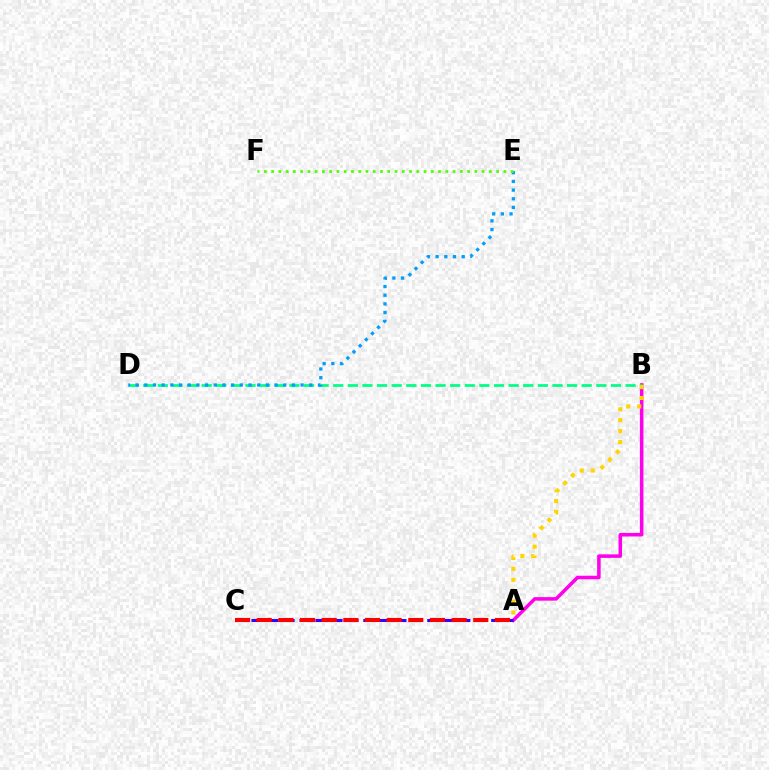{('A', 'B'): [{'color': '#ff00ed', 'line_style': 'solid', 'thickness': 2.54}, {'color': '#ffd500', 'line_style': 'dotted', 'thickness': 2.96}], ('B', 'D'): [{'color': '#00ff86', 'line_style': 'dashed', 'thickness': 1.99}], ('A', 'C'): [{'color': '#3700ff', 'line_style': 'dashed', 'thickness': 2.17}, {'color': '#ff0000', 'line_style': 'dashed', 'thickness': 2.94}], ('D', 'E'): [{'color': '#009eff', 'line_style': 'dotted', 'thickness': 2.36}], ('E', 'F'): [{'color': '#4fff00', 'line_style': 'dotted', 'thickness': 1.97}]}